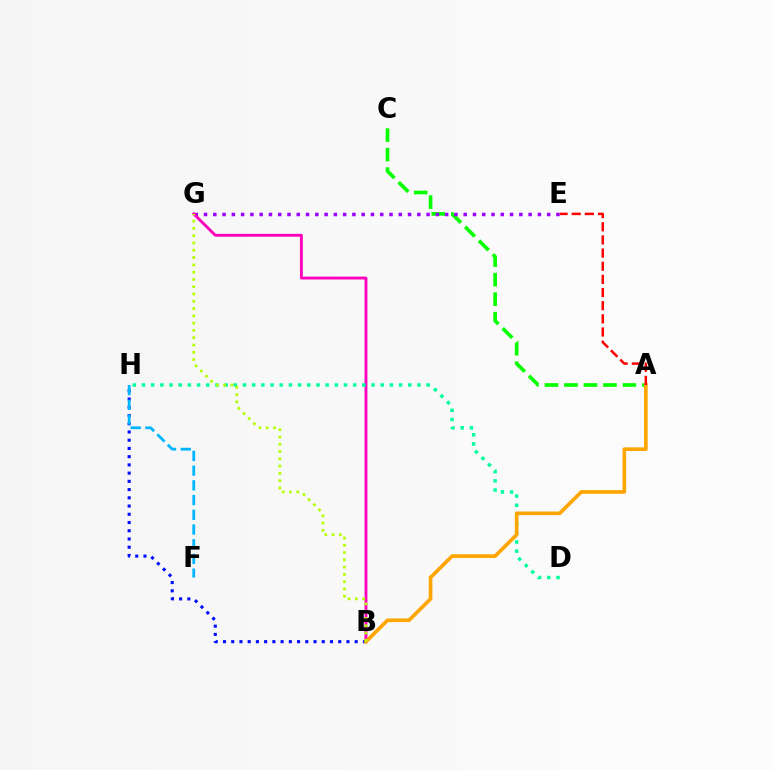{('A', 'C'): [{'color': '#08ff00', 'line_style': 'dashed', 'thickness': 2.65}], ('E', 'G'): [{'color': '#9b00ff', 'line_style': 'dotted', 'thickness': 2.52}], ('B', 'G'): [{'color': '#ff00bd', 'line_style': 'solid', 'thickness': 2.08}, {'color': '#b3ff00', 'line_style': 'dotted', 'thickness': 1.98}], ('B', 'H'): [{'color': '#0010ff', 'line_style': 'dotted', 'thickness': 2.24}], ('F', 'H'): [{'color': '#00b5ff', 'line_style': 'dashed', 'thickness': 2.0}], ('D', 'H'): [{'color': '#00ff9d', 'line_style': 'dotted', 'thickness': 2.49}], ('A', 'B'): [{'color': '#ffa500', 'line_style': 'solid', 'thickness': 2.63}], ('A', 'E'): [{'color': '#ff0000', 'line_style': 'dashed', 'thickness': 1.79}]}